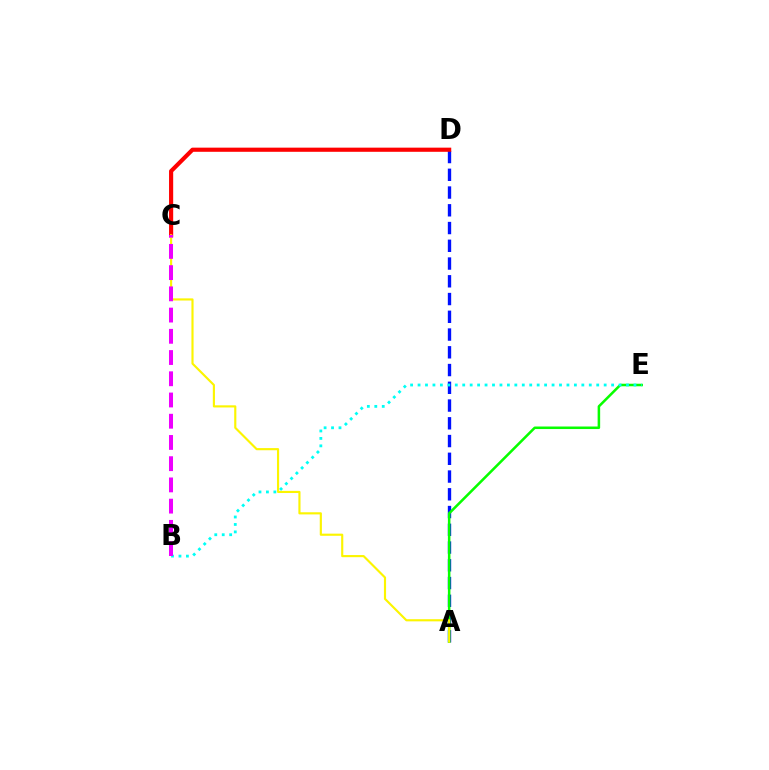{('A', 'D'): [{'color': '#0010ff', 'line_style': 'dashed', 'thickness': 2.41}], ('A', 'E'): [{'color': '#08ff00', 'line_style': 'solid', 'thickness': 1.83}], ('B', 'E'): [{'color': '#00fff6', 'line_style': 'dotted', 'thickness': 2.02}], ('C', 'D'): [{'color': '#ff0000', 'line_style': 'solid', 'thickness': 2.99}], ('A', 'C'): [{'color': '#fcf500', 'line_style': 'solid', 'thickness': 1.54}], ('B', 'C'): [{'color': '#ee00ff', 'line_style': 'dashed', 'thickness': 2.88}]}